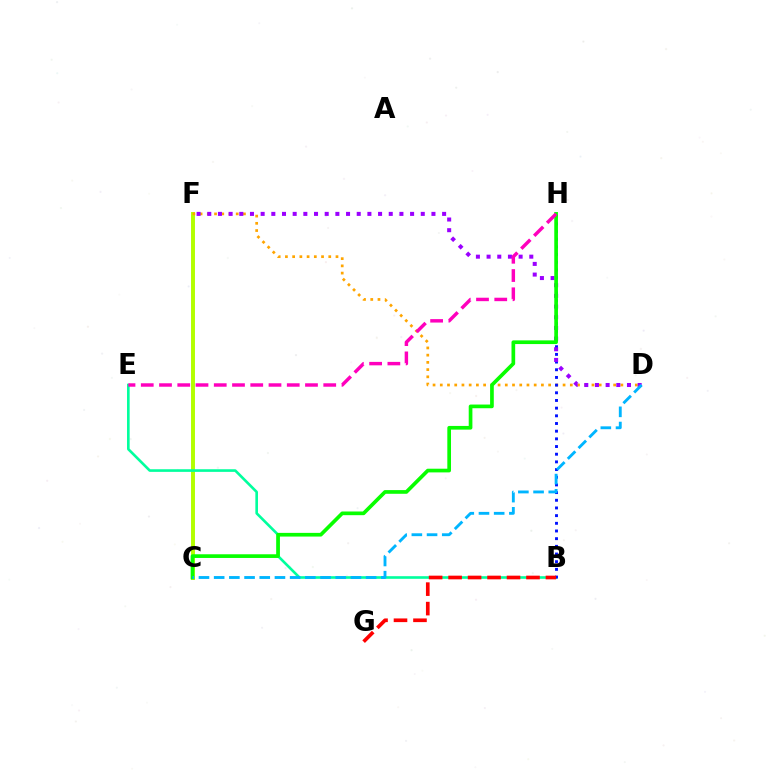{('C', 'F'): [{'color': '#b3ff00', 'line_style': 'solid', 'thickness': 2.83}], ('D', 'F'): [{'color': '#ffa500', 'line_style': 'dotted', 'thickness': 1.96}, {'color': '#9b00ff', 'line_style': 'dotted', 'thickness': 2.9}], ('B', 'E'): [{'color': '#00ff9d', 'line_style': 'solid', 'thickness': 1.89}], ('B', 'H'): [{'color': '#0010ff', 'line_style': 'dotted', 'thickness': 2.09}], ('C', 'H'): [{'color': '#08ff00', 'line_style': 'solid', 'thickness': 2.65}], ('B', 'G'): [{'color': '#ff0000', 'line_style': 'dashed', 'thickness': 2.65}], ('C', 'D'): [{'color': '#00b5ff', 'line_style': 'dashed', 'thickness': 2.06}], ('E', 'H'): [{'color': '#ff00bd', 'line_style': 'dashed', 'thickness': 2.48}]}